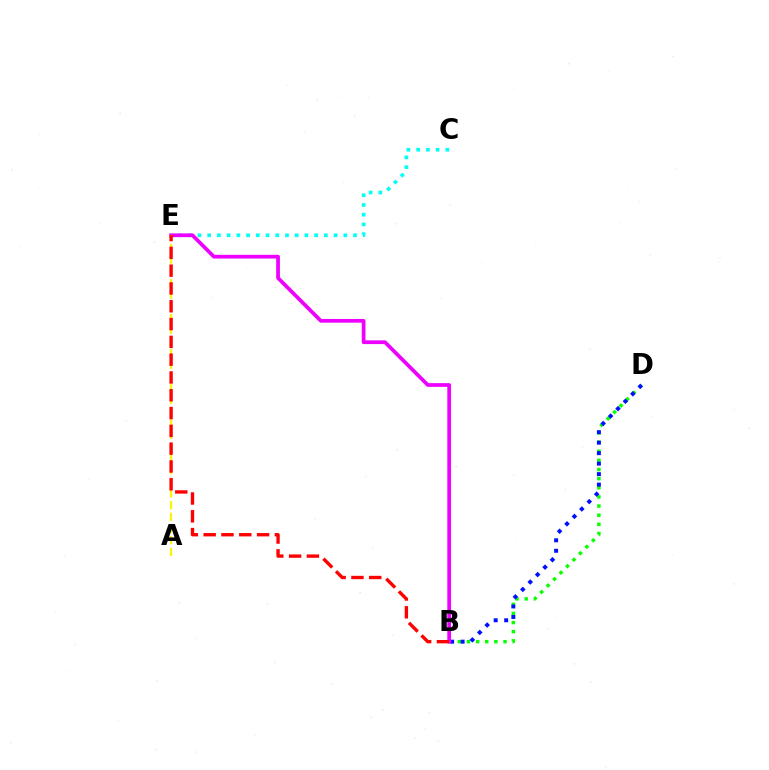{('B', 'D'): [{'color': '#08ff00', 'line_style': 'dotted', 'thickness': 2.48}, {'color': '#0010ff', 'line_style': 'dotted', 'thickness': 2.85}], ('C', 'E'): [{'color': '#00fff6', 'line_style': 'dotted', 'thickness': 2.64}], ('B', 'E'): [{'color': '#ee00ff', 'line_style': 'solid', 'thickness': 2.68}, {'color': '#ff0000', 'line_style': 'dashed', 'thickness': 2.42}], ('A', 'E'): [{'color': '#fcf500', 'line_style': 'dashed', 'thickness': 1.59}]}